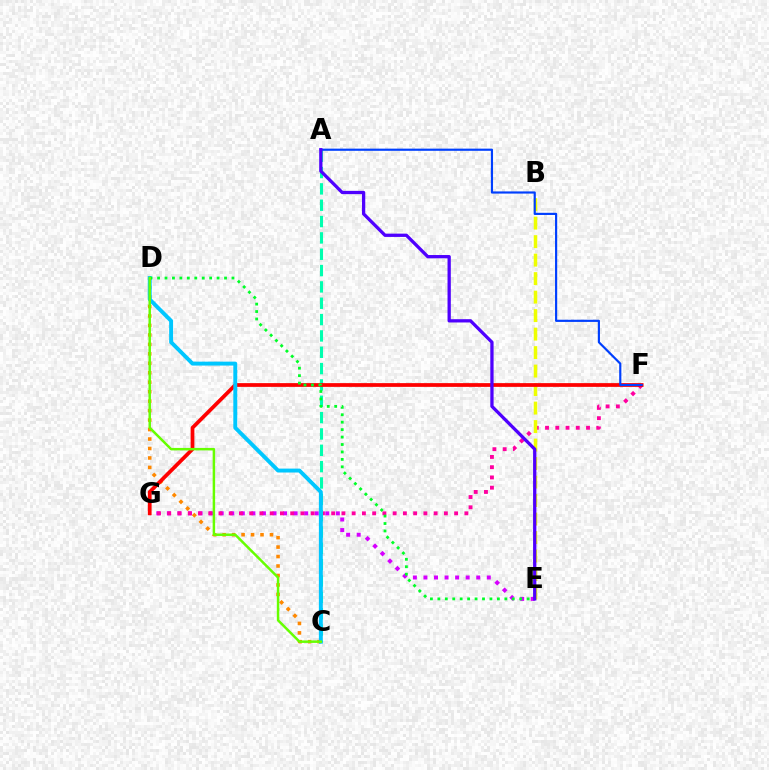{('E', 'G'): [{'color': '#d600ff', 'line_style': 'dotted', 'thickness': 2.87}], ('F', 'G'): [{'color': '#ff00a0', 'line_style': 'dotted', 'thickness': 2.78}, {'color': '#ff0000', 'line_style': 'solid', 'thickness': 2.69}], ('C', 'D'): [{'color': '#ff8800', 'line_style': 'dotted', 'thickness': 2.57}, {'color': '#00c7ff', 'line_style': 'solid', 'thickness': 2.82}, {'color': '#66ff00', 'line_style': 'solid', 'thickness': 1.78}], ('B', 'E'): [{'color': '#eeff00', 'line_style': 'dashed', 'thickness': 2.51}], ('A', 'C'): [{'color': '#00ffaf', 'line_style': 'dashed', 'thickness': 2.22}], ('D', 'E'): [{'color': '#00ff27', 'line_style': 'dotted', 'thickness': 2.02}], ('A', 'F'): [{'color': '#003fff', 'line_style': 'solid', 'thickness': 1.56}], ('A', 'E'): [{'color': '#4f00ff', 'line_style': 'solid', 'thickness': 2.36}]}